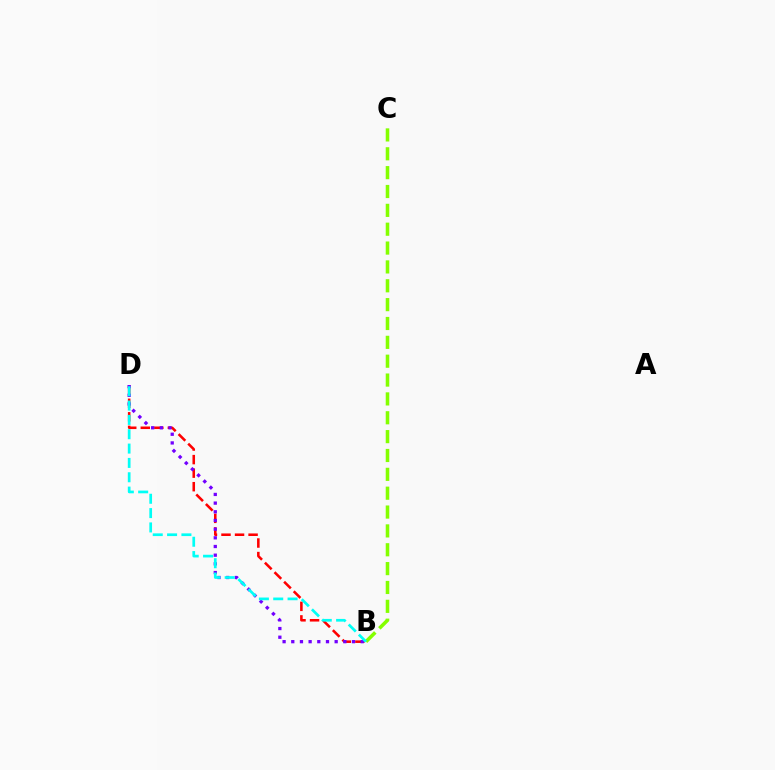{('B', 'D'): [{'color': '#ff0000', 'line_style': 'dashed', 'thickness': 1.84}, {'color': '#7200ff', 'line_style': 'dotted', 'thickness': 2.36}, {'color': '#00fff6', 'line_style': 'dashed', 'thickness': 1.95}], ('B', 'C'): [{'color': '#84ff00', 'line_style': 'dashed', 'thickness': 2.56}]}